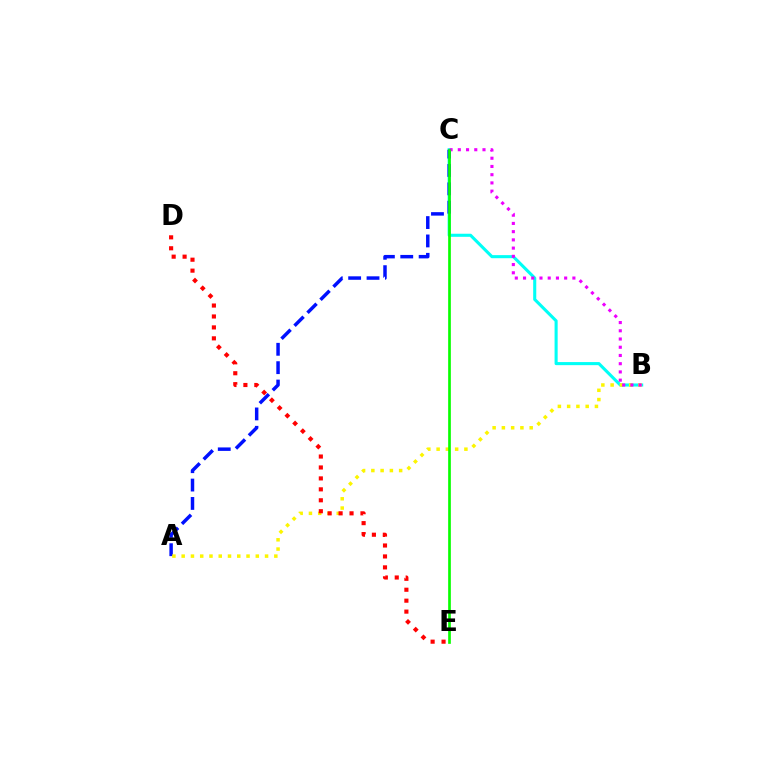{('B', 'C'): [{'color': '#00fff6', 'line_style': 'solid', 'thickness': 2.22}, {'color': '#ee00ff', 'line_style': 'dotted', 'thickness': 2.24}], ('A', 'C'): [{'color': '#0010ff', 'line_style': 'dashed', 'thickness': 2.5}], ('A', 'B'): [{'color': '#fcf500', 'line_style': 'dotted', 'thickness': 2.52}], ('D', 'E'): [{'color': '#ff0000', 'line_style': 'dotted', 'thickness': 2.97}], ('C', 'E'): [{'color': '#08ff00', 'line_style': 'solid', 'thickness': 1.94}]}